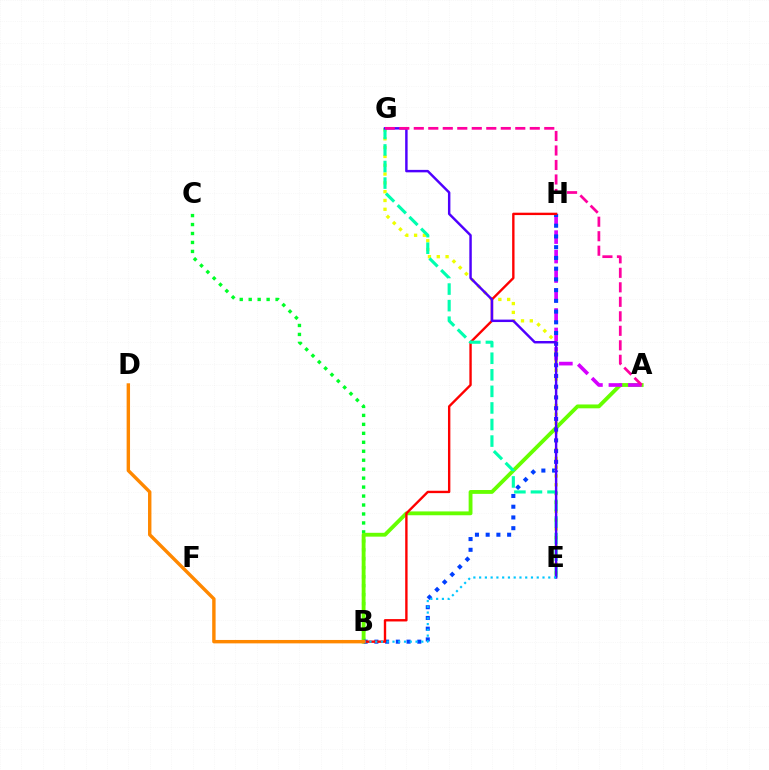{('B', 'C'): [{'color': '#00ff27', 'line_style': 'dotted', 'thickness': 2.44}], ('A', 'B'): [{'color': '#66ff00', 'line_style': 'solid', 'thickness': 2.77}], ('A', 'H'): [{'color': '#d600ff', 'line_style': 'dashed', 'thickness': 2.64}], ('E', 'G'): [{'color': '#eeff00', 'line_style': 'dotted', 'thickness': 2.39}, {'color': '#00ffaf', 'line_style': 'dashed', 'thickness': 2.25}, {'color': '#4f00ff', 'line_style': 'solid', 'thickness': 1.77}], ('B', 'H'): [{'color': '#003fff', 'line_style': 'dotted', 'thickness': 2.92}, {'color': '#ff0000', 'line_style': 'solid', 'thickness': 1.71}], ('B', 'E'): [{'color': '#00c7ff', 'line_style': 'dotted', 'thickness': 1.57}], ('A', 'G'): [{'color': '#ff00a0', 'line_style': 'dashed', 'thickness': 1.97}], ('B', 'D'): [{'color': '#ff8800', 'line_style': 'solid', 'thickness': 2.46}]}